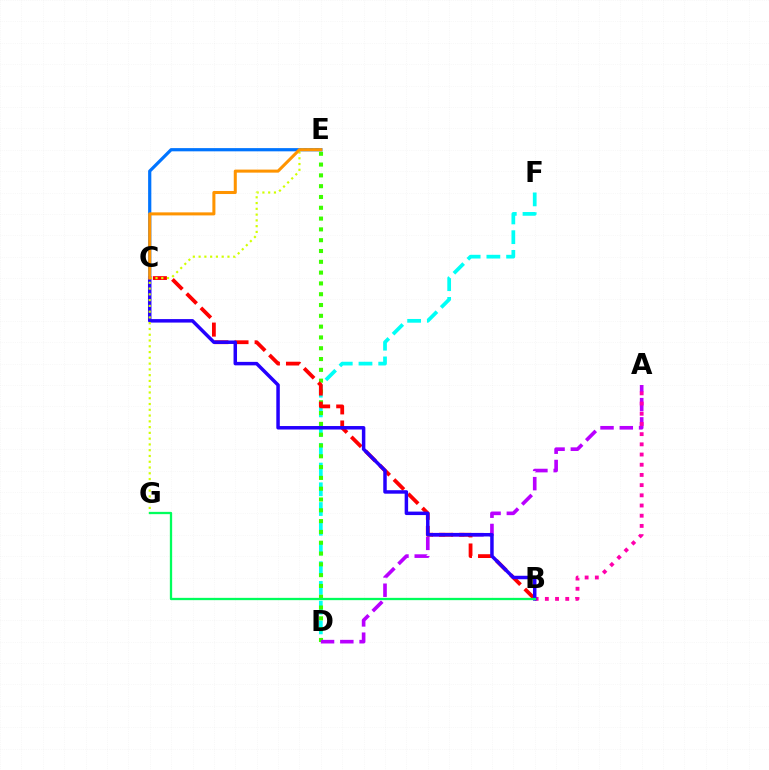{('D', 'F'): [{'color': '#00fff6', 'line_style': 'dashed', 'thickness': 2.68}], ('D', 'E'): [{'color': '#3dff00', 'line_style': 'dotted', 'thickness': 2.94}], ('C', 'E'): [{'color': '#0074ff', 'line_style': 'solid', 'thickness': 2.31}, {'color': '#ff9400', 'line_style': 'solid', 'thickness': 2.19}], ('A', 'D'): [{'color': '#b900ff', 'line_style': 'dashed', 'thickness': 2.62}], ('B', 'C'): [{'color': '#ff0000', 'line_style': 'dashed', 'thickness': 2.73}, {'color': '#2500ff', 'line_style': 'solid', 'thickness': 2.51}], ('A', 'B'): [{'color': '#ff00ac', 'line_style': 'dotted', 'thickness': 2.77}], ('E', 'G'): [{'color': '#d1ff00', 'line_style': 'dotted', 'thickness': 1.57}], ('B', 'G'): [{'color': '#00ff5c', 'line_style': 'solid', 'thickness': 1.66}]}